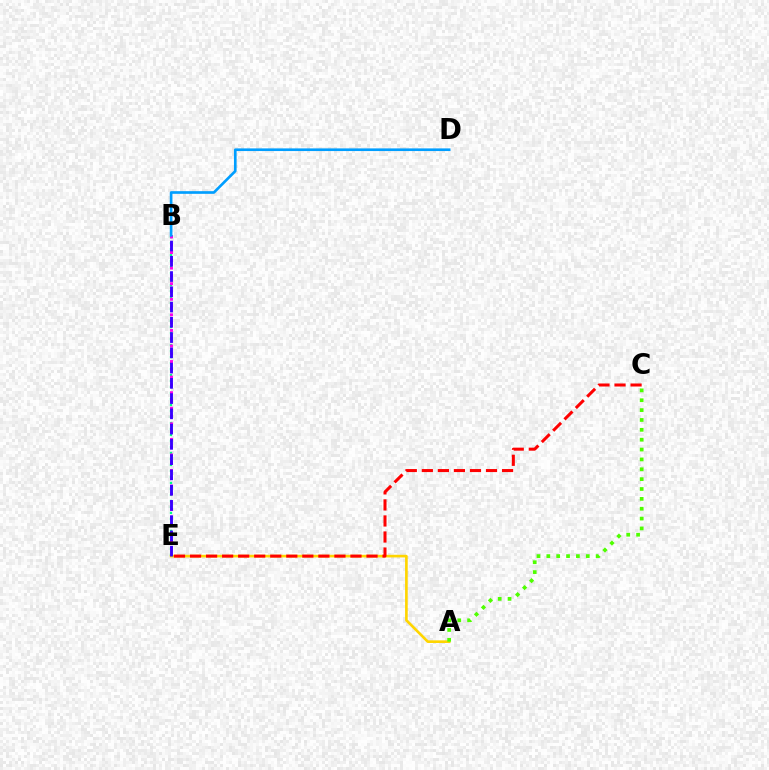{('B', 'E'): [{'color': '#00ff86', 'line_style': 'dotted', 'thickness': 1.63}, {'color': '#ff00ed', 'line_style': 'dotted', 'thickness': 2.12}, {'color': '#3700ff', 'line_style': 'dashed', 'thickness': 2.07}], ('A', 'E'): [{'color': '#ffd500', 'line_style': 'solid', 'thickness': 1.91}], ('A', 'C'): [{'color': '#4fff00', 'line_style': 'dotted', 'thickness': 2.68}], ('C', 'E'): [{'color': '#ff0000', 'line_style': 'dashed', 'thickness': 2.18}], ('B', 'D'): [{'color': '#009eff', 'line_style': 'solid', 'thickness': 1.91}]}